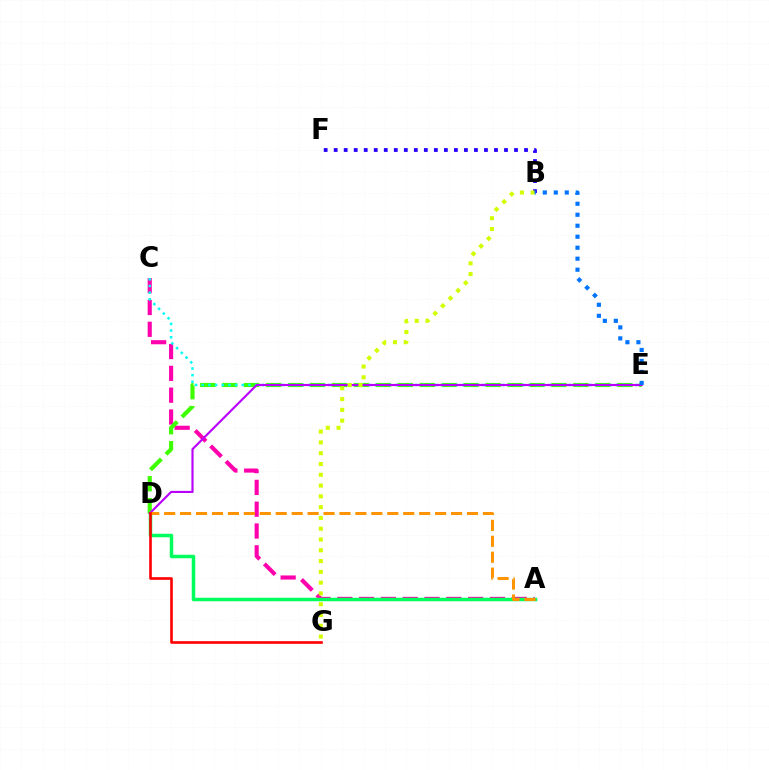{('A', 'C'): [{'color': '#ff00ac', 'line_style': 'dashed', 'thickness': 2.96}], ('B', 'F'): [{'color': '#2500ff', 'line_style': 'dotted', 'thickness': 2.72}], ('A', 'D'): [{'color': '#00ff5c', 'line_style': 'solid', 'thickness': 2.51}, {'color': '#ff9400', 'line_style': 'dashed', 'thickness': 2.17}], ('D', 'E'): [{'color': '#3dff00', 'line_style': 'dashed', 'thickness': 2.98}, {'color': '#b900ff', 'line_style': 'solid', 'thickness': 1.54}], ('C', 'E'): [{'color': '#00fff6', 'line_style': 'dotted', 'thickness': 1.81}], ('B', 'G'): [{'color': '#d1ff00', 'line_style': 'dotted', 'thickness': 2.93}], ('B', 'E'): [{'color': '#0074ff', 'line_style': 'dotted', 'thickness': 2.99}], ('D', 'G'): [{'color': '#ff0000', 'line_style': 'solid', 'thickness': 1.89}]}